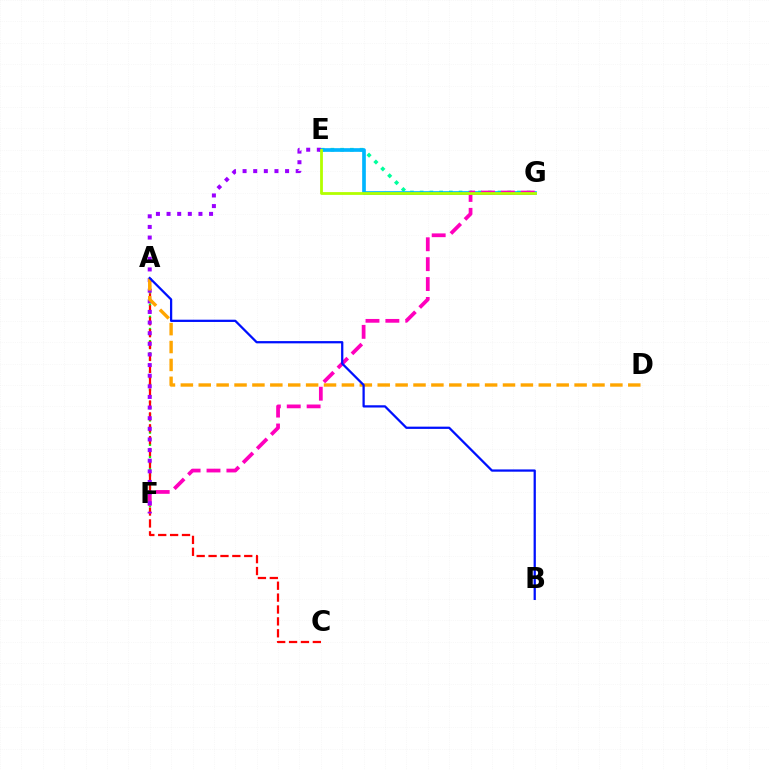{('A', 'F'): [{'color': '#08ff00', 'line_style': 'dotted', 'thickness': 1.66}], ('E', 'G'): [{'color': '#00ff9d', 'line_style': 'dotted', 'thickness': 2.64}, {'color': '#00b5ff', 'line_style': 'solid', 'thickness': 2.64}, {'color': '#b3ff00', 'line_style': 'solid', 'thickness': 2.01}], ('A', 'C'): [{'color': '#ff0000', 'line_style': 'dashed', 'thickness': 1.62}], ('F', 'G'): [{'color': '#ff00bd', 'line_style': 'dashed', 'thickness': 2.7}], ('E', 'F'): [{'color': '#9b00ff', 'line_style': 'dotted', 'thickness': 2.89}], ('A', 'D'): [{'color': '#ffa500', 'line_style': 'dashed', 'thickness': 2.43}], ('A', 'B'): [{'color': '#0010ff', 'line_style': 'solid', 'thickness': 1.63}]}